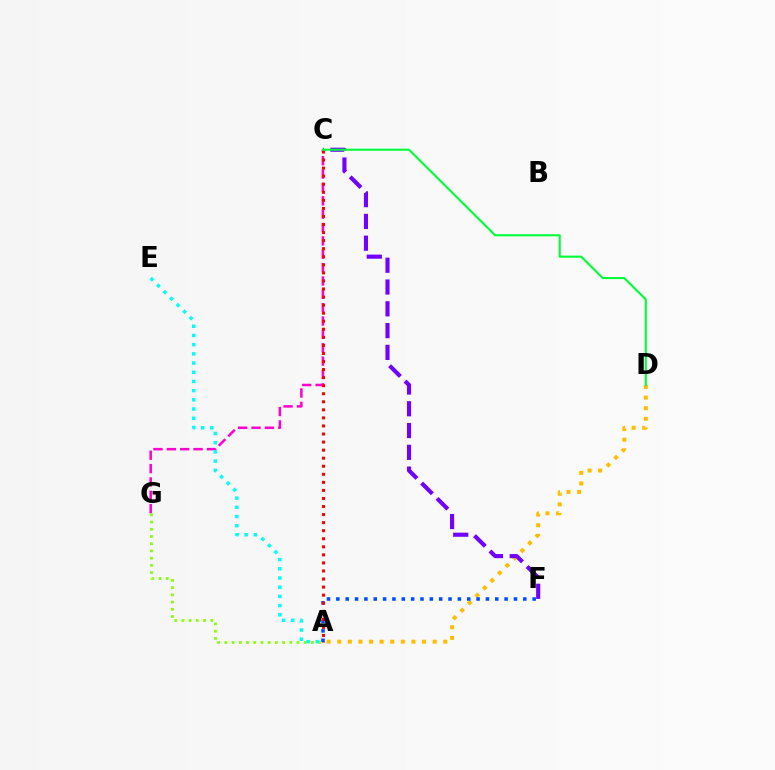{('C', 'G'): [{'color': '#ff00cf', 'line_style': 'dashed', 'thickness': 1.81}], ('A', 'G'): [{'color': '#84ff00', 'line_style': 'dotted', 'thickness': 1.96}], ('A', 'D'): [{'color': '#ffbd00', 'line_style': 'dotted', 'thickness': 2.88}], ('A', 'E'): [{'color': '#00fff6', 'line_style': 'dotted', 'thickness': 2.5}], ('C', 'F'): [{'color': '#7200ff', 'line_style': 'dashed', 'thickness': 2.96}], ('A', 'F'): [{'color': '#004bff', 'line_style': 'dotted', 'thickness': 2.54}], ('A', 'C'): [{'color': '#ff0000', 'line_style': 'dotted', 'thickness': 2.19}], ('C', 'D'): [{'color': '#00ff39', 'line_style': 'solid', 'thickness': 1.51}]}